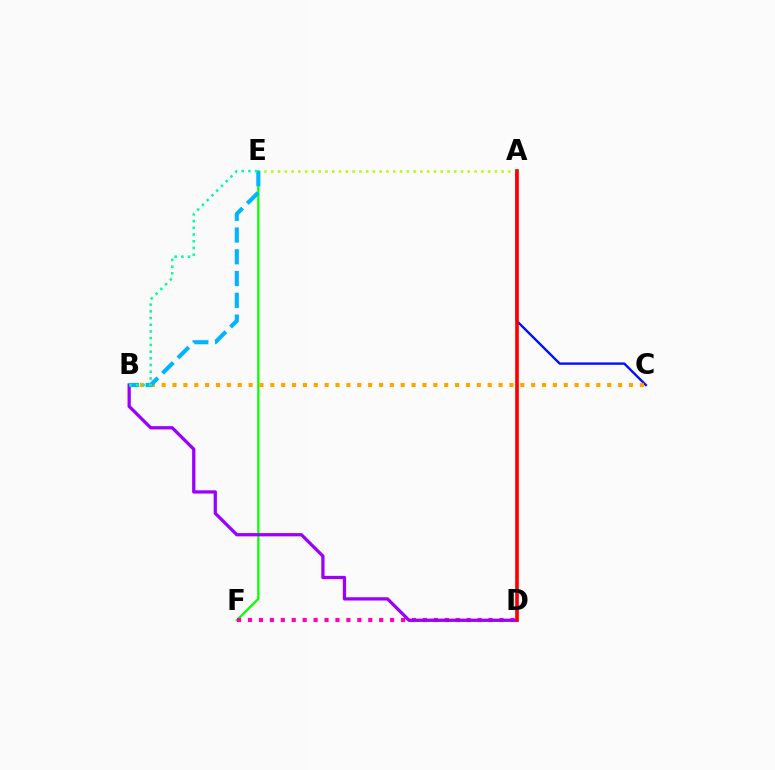{('E', 'F'): [{'color': '#08ff00', 'line_style': 'solid', 'thickness': 1.61}], ('A', 'C'): [{'color': '#0010ff', 'line_style': 'solid', 'thickness': 1.71}], ('D', 'F'): [{'color': '#ff00bd', 'line_style': 'dotted', 'thickness': 2.97}], ('B', 'C'): [{'color': '#ffa500', 'line_style': 'dotted', 'thickness': 2.95}], ('B', 'D'): [{'color': '#9b00ff', 'line_style': 'solid', 'thickness': 2.35}], ('A', 'E'): [{'color': '#b3ff00', 'line_style': 'dotted', 'thickness': 1.84}], ('B', 'E'): [{'color': '#00b5ff', 'line_style': 'dashed', 'thickness': 2.96}, {'color': '#00ff9d', 'line_style': 'dotted', 'thickness': 1.82}], ('A', 'D'): [{'color': '#ff0000', 'line_style': 'solid', 'thickness': 2.63}]}